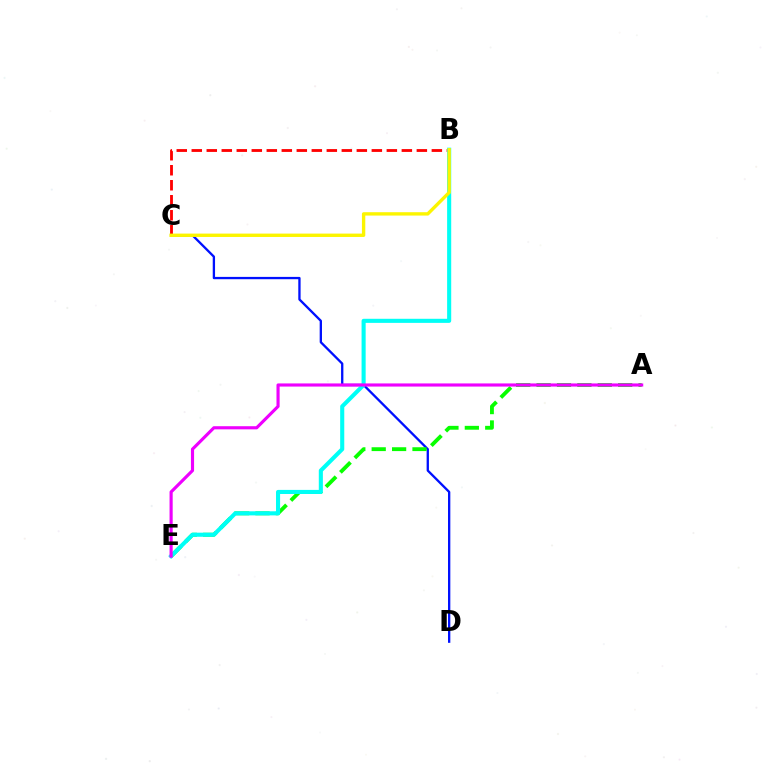{('C', 'D'): [{'color': '#0010ff', 'line_style': 'solid', 'thickness': 1.67}], ('A', 'E'): [{'color': '#08ff00', 'line_style': 'dashed', 'thickness': 2.77}, {'color': '#ee00ff', 'line_style': 'solid', 'thickness': 2.26}], ('B', 'C'): [{'color': '#ff0000', 'line_style': 'dashed', 'thickness': 2.04}, {'color': '#fcf500', 'line_style': 'solid', 'thickness': 2.42}], ('B', 'E'): [{'color': '#00fff6', 'line_style': 'solid', 'thickness': 2.95}]}